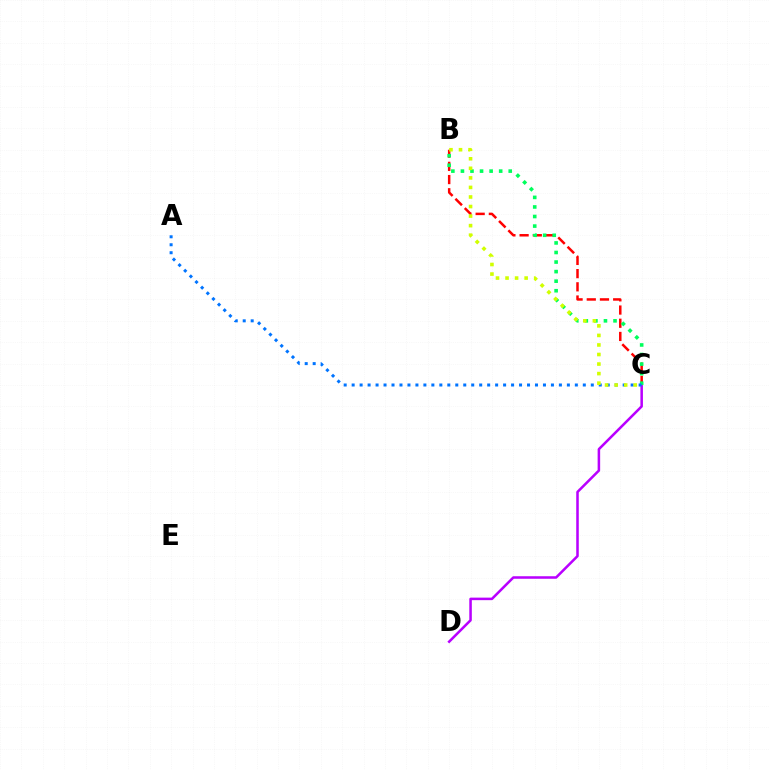{('C', 'D'): [{'color': '#b900ff', 'line_style': 'solid', 'thickness': 1.82}], ('B', 'C'): [{'color': '#ff0000', 'line_style': 'dashed', 'thickness': 1.79}, {'color': '#00ff5c', 'line_style': 'dotted', 'thickness': 2.6}, {'color': '#d1ff00', 'line_style': 'dotted', 'thickness': 2.59}], ('A', 'C'): [{'color': '#0074ff', 'line_style': 'dotted', 'thickness': 2.17}]}